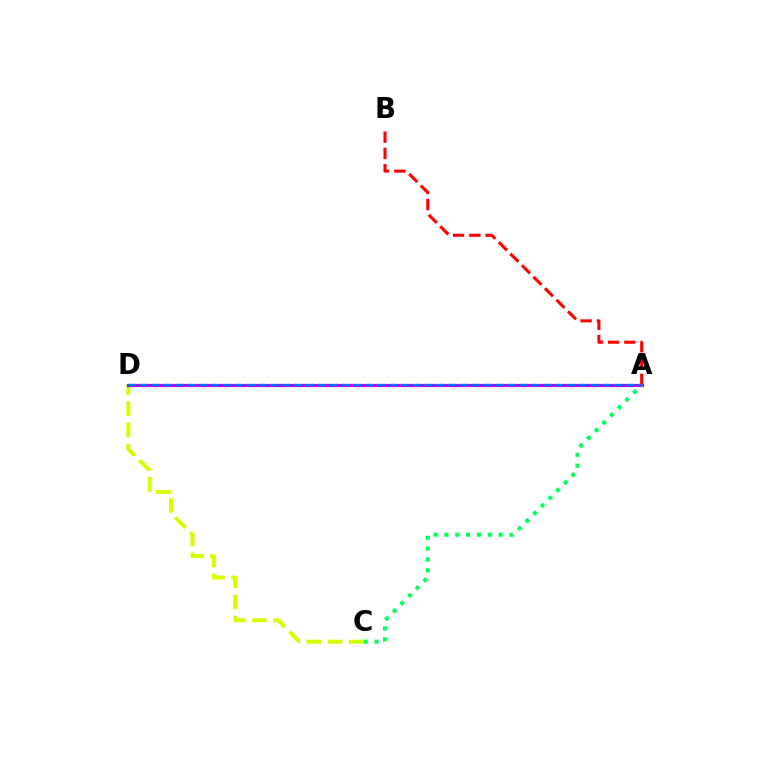{('A', 'B'): [{'color': '#ff0000', 'line_style': 'dashed', 'thickness': 2.21}], ('C', 'D'): [{'color': '#d1ff00', 'line_style': 'dashed', 'thickness': 2.88}], ('A', 'D'): [{'color': '#b900ff', 'line_style': 'solid', 'thickness': 2.3}, {'color': '#0074ff', 'line_style': 'dashed', 'thickness': 1.61}], ('A', 'C'): [{'color': '#00ff5c', 'line_style': 'dotted', 'thickness': 2.95}]}